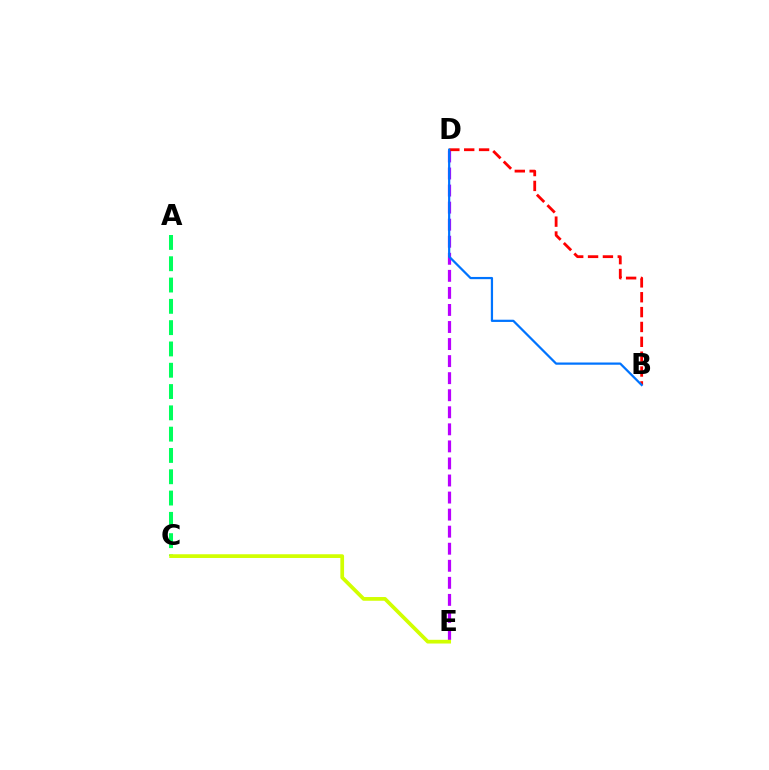{('D', 'E'): [{'color': '#b900ff', 'line_style': 'dashed', 'thickness': 2.32}], ('B', 'D'): [{'color': '#ff0000', 'line_style': 'dashed', 'thickness': 2.02}, {'color': '#0074ff', 'line_style': 'solid', 'thickness': 1.61}], ('A', 'C'): [{'color': '#00ff5c', 'line_style': 'dashed', 'thickness': 2.89}], ('C', 'E'): [{'color': '#d1ff00', 'line_style': 'solid', 'thickness': 2.68}]}